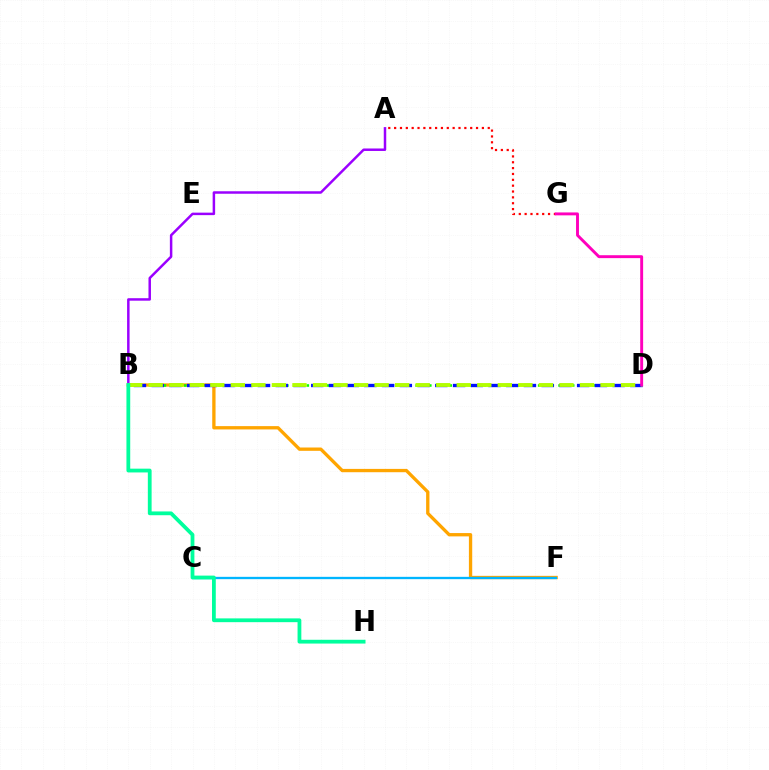{('B', 'F'): [{'color': '#ffa500', 'line_style': 'solid', 'thickness': 2.39}], ('B', 'D'): [{'color': '#08ff00', 'line_style': 'dotted', 'thickness': 1.85}, {'color': '#0010ff', 'line_style': 'dashed', 'thickness': 2.41}, {'color': '#b3ff00', 'line_style': 'dashed', 'thickness': 2.79}], ('C', 'F'): [{'color': '#00b5ff', 'line_style': 'solid', 'thickness': 1.67}], ('A', 'G'): [{'color': '#ff0000', 'line_style': 'dotted', 'thickness': 1.59}], ('A', 'B'): [{'color': '#9b00ff', 'line_style': 'solid', 'thickness': 1.79}], ('D', 'G'): [{'color': '#ff00bd', 'line_style': 'solid', 'thickness': 2.1}], ('B', 'H'): [{'color': '#00ff9d', 'line_style': 'solid', 'thickness': 2.72}]}